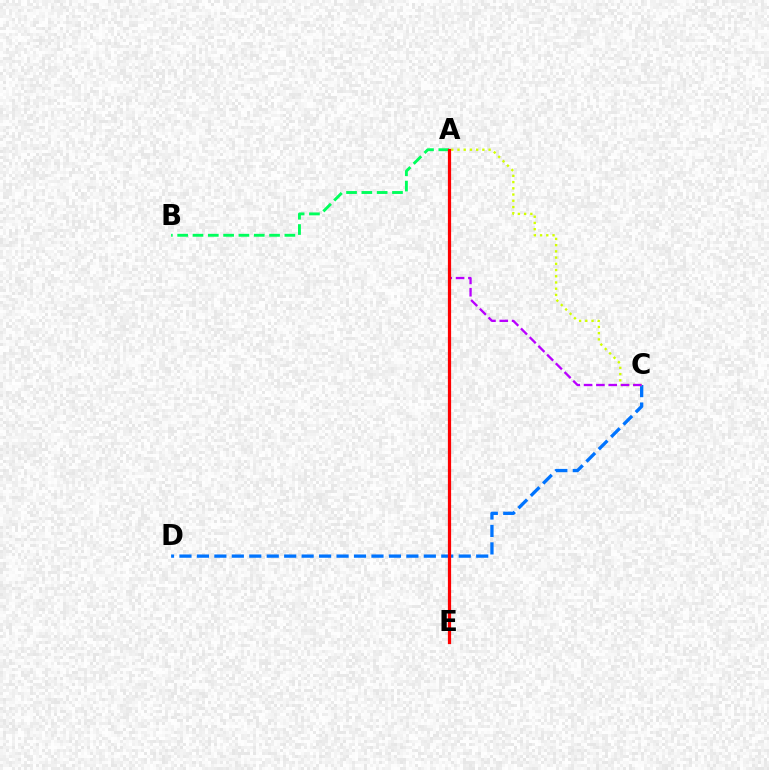{('A', 'B'): [{'color': '#00ff5c', 'line_style': 'dashed', 'thickness': 2.08}], ('C', 'D'): [{'color': '#0074ff', 'line_style': 'dashed', 'thickness': 2.37}], ('A', 'C'): [{'color': '#d1ff00', 'line_style': 'dotted', 'thickness': 1.69}, {'color': '#b900ff', 'line_style': 'dashed', 'thickness': 1.67}], ('A', 'E'): [{'color': '#ff0000', 'line_style': 'solid', 'thickness': 2.32}]}